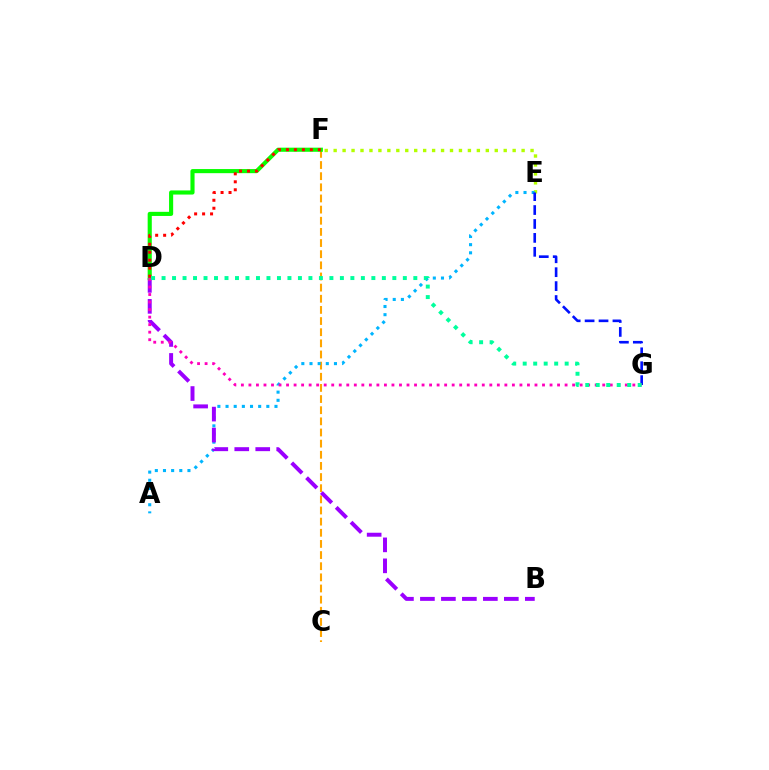{('C', 'F'): [{'color': '#ffa500', 'line_style': 'dashed', 'thickness': 1.51}], ('E', 'F'): [{'color': '#b3ff00', 'line_style': 'dotted', 'thickness': 2.43}], ('A', 'E'): [{'color': '#00b5ff', 'line_style': 'dotted', 'thickness': 2.22}], ('B', 'D'): [{'color': '#9b00ff', 'line_style': 'dashed', 'thickness': 2.85}], ('D', 'F'): [{'color': '#08ff00', 'line_style': 'solid', 'thickness': 2.96}, {'color': '#ff0000', 'line_style': 'dotted', 'thickness': 2.17}], ('E', 'G'): [{'color': '#0010ff', 'line_style': 'dashed', 'thickness': 1.89}], ('D', 'G'): [{'color': '#ff00bd', 'line_style': 'dotted', 'thickness': 2.05}, {'color': '#00ff9d', 'line_style': 'dotted', 'thickness': 2.85}]}